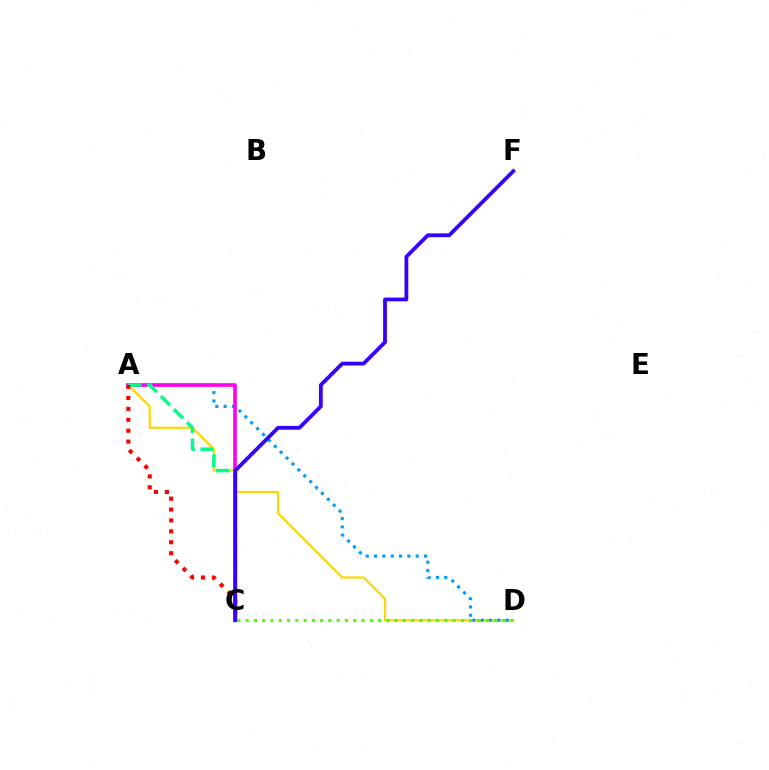{('A', 'D'): [{'color': '#ffd500', 'line_style': 'solid', 'thickness': 1.57}, {'color': '#009eff', 'line_style': 'dotted', 'thickness': 2.26}], ('A', 'C'): [{'color': '#ff00ed', 'line_style': 'solid', 'thickness': 2.61}, {'color': '#00ff86', 'line_style': 'dashed', 'thickness': 2.52}, {'color': '#ff0000', 'line_style': 'dotted', 'thickness': 2.96}], ('C', 'F'): [{'color': '#3700ff', 'line_style': 'solid', 'thickness': 2.73}], ('C', 'D'): [{'color': '#4fff00', 'line_style': 'dotted', 'thickness': 2.25}]}